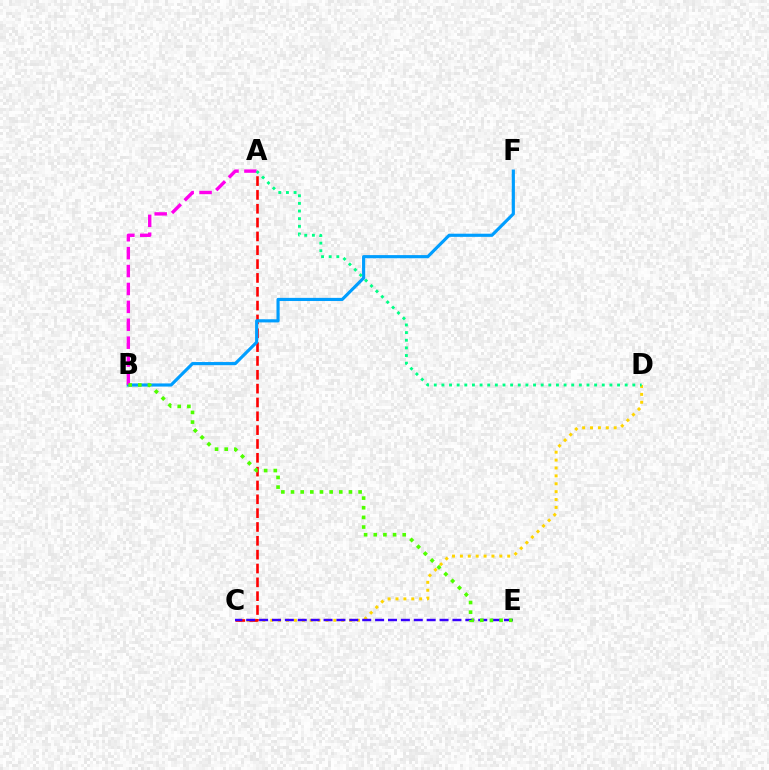{('C', 'D'): [{'color': '#ffd500', 'line_style': 'dotted', 'thickness': 2.14}], ('A', 'C'): [{'color': '#ff0000', 'line_style': 'dashed', 'thickness': 1.88}], ('B', 'F'): [{'color': '#009eff', 'line_style': 'solid', 'thickness': 2.27}], ('A', 'B'): [{'color': '#ff00ed', 'line_style': 'dashed', 'thickness': 2.43}], ('C', 'E'): [{'color': '#3700ff', 'line_style': 'dashed', 'thickness': 1.75}], ('B', 'E'): [{'color': '#4fff00', 'line_style': 'dotted', 'thickness': 2.62}], ('A', 'D'): [{'color': '#00ff86', 'line_style': 'dotted', 'thickness': 2.07}]}